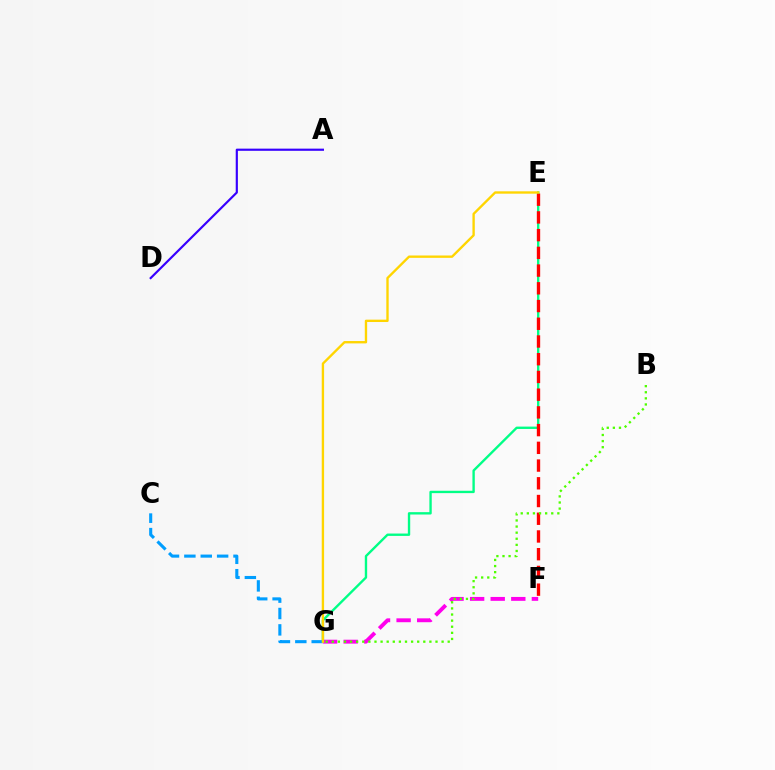{('F', 'G'): [{'color': '#ff00ed', 'line_style': 'dashed', 'thickness': 2.8}], ('E', 'G'): [{'color': '#00ff86', 'line_style': 'solid', 'thickness': 1.7}, {'color': '#ffd500', 'line_style': 'solid', 'thickness': 1.7}], ('C', 'G'): [{'color': '#009eff', 'line_style': 'dashed', 'thickness': 2.22}], ('A', 'D'): [{'color': '#3700ff', 'line_style': 'solid', 'thickness': 1.56}], ('E', 'F'): [{'color': '#ff0000', 'line_style': 'dashed', 'thickness': 2.41}], ('B', 'G'): [{'color': '#4fff00', 'line_style': 'dotted', 'thickness': 1.66}]}